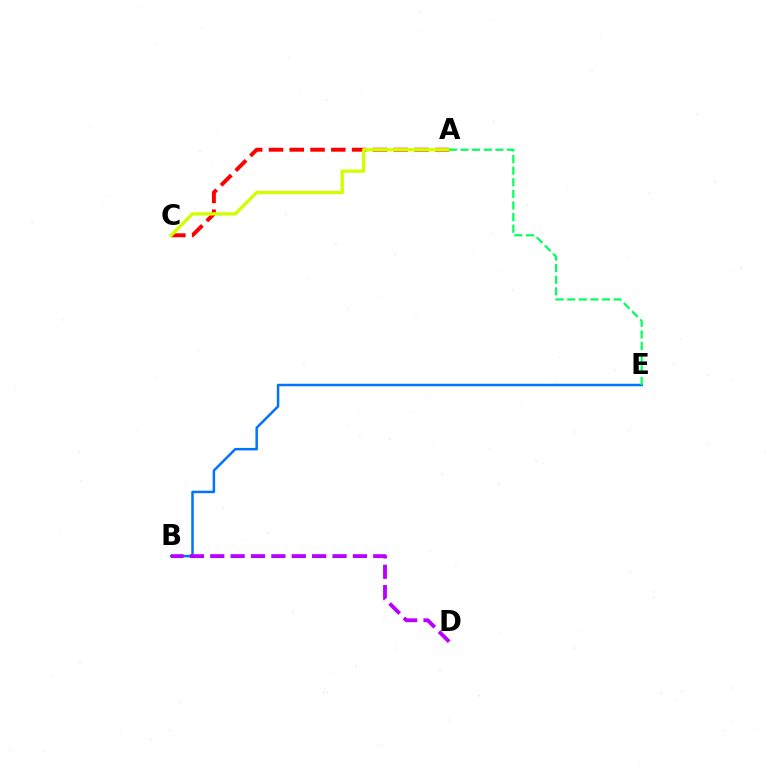{('A', 'C'): [{'color': '#ff0000', 'line_style': 'dashed', 'thickness': 2.82}, {'color': '#d1ff00', 'line_style': 'solid', 'thickness': 2.39}], ('B', 'E'): [{'color': '#0074ff', 'line_style': 'solid', 'thickness': 1.79}], ('B', 'D'): [{'color': '#b900ff', 'line_style': 'dashed', 'thickness': 2.77}], ('A', 'E'): [{'color': '#00ff5c', 'line_style': 'dashed', 'thickness': 1.58}]}